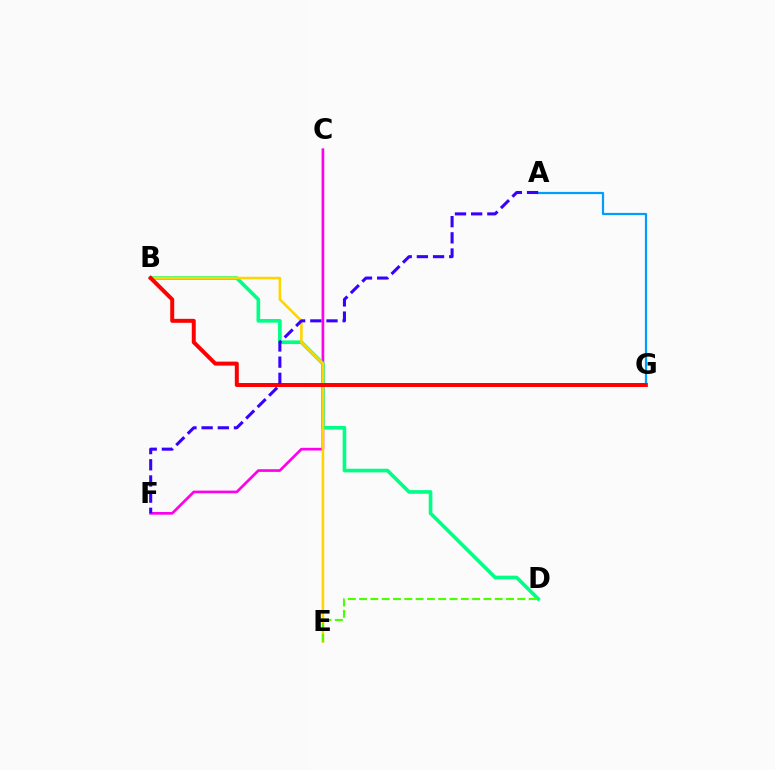{('C', 'F'): [{'color': '#ff00ed', 'line_style': 'solid', 'thickness': 1.93}], ('B', 'D'): [{'color': '#00ff86', 'line_style': 'solid', 'thickness': 2.63}], ('A', 'G'): [{'color': '#009eff', 'line_style': 'solid', 'thickness': 1.6}], ('B', 'E'): [{'color': '#ffd500', 'line_style': 'solid', 'thickness': 1.86}], ('B', 'G'): [{'color': '#ff0000', 'line_style': 'solid', 'thickness': 2.86}], ('A', 'F'): [{'color': '#3700ff', 'line_style': 'dashed', 'thickness': 2.2}], ('D', 'E'): [{'color': '#4fff00', 'line_style': 'dashed', 'thickness': 1.54}]}